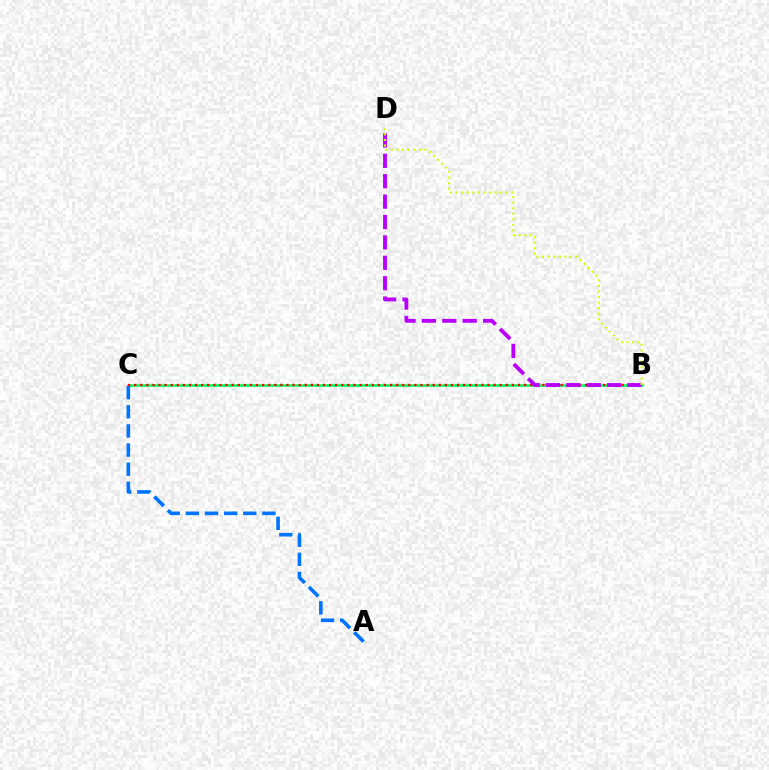{('B', 'C'): [{'color': '#00ff5c', 'line_style': 'solid', 'thickness': 1.87}, {'color': '#ff0000', 'line_style': 'dotted', 'thickness': 1.66}], ('A', 'C'): [{'color': '#0074ff', 'line_style': 'dashed', 'thickness': 2.6}], ('B', 'D'): [{'color': '#b900ff', 'line_style': 'dashed', 'thickness': 2.77}, {'color': '#d1ff00', 'line_style': 'dotted', 'thickness': 1.52}]}